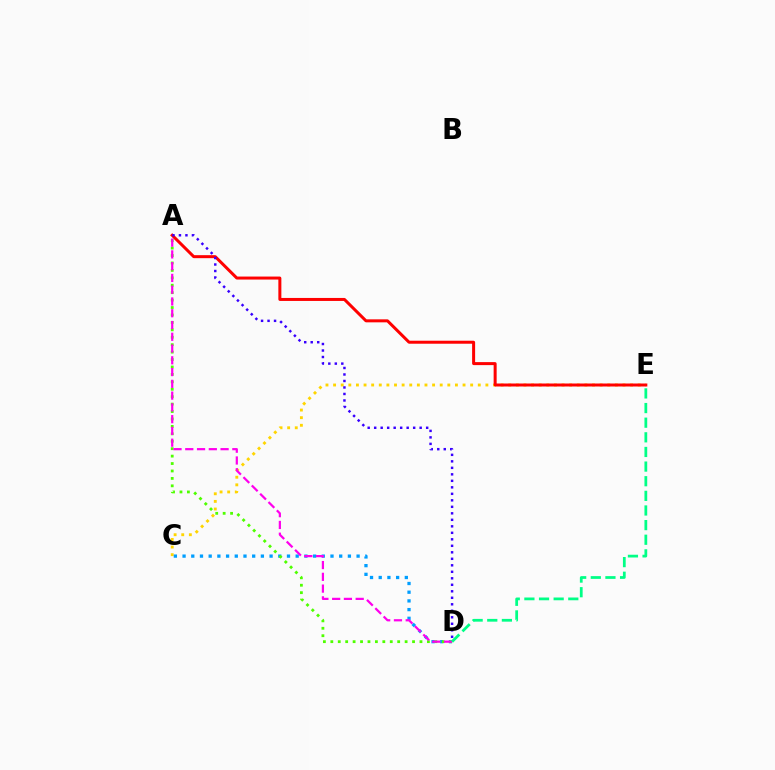{('C', 'E'): [{'color': '#ffd500', 'line_style': 'dotted', 'thickness': 2.07}], ('C', 'D'): [{'color': '#009eff', 'line_style': 'dotted', 'thickness': 2.36}], ('A', 'D'): [{'color': '#4fff00', 'line_style': 'dotted', 'thickness': 2.02}, {'color': '#ff00ed', 'line_style': 'dashed', 'thickness': 1.6}, {'color': '#3700ff', 'line_style': 'dotted', 'thickness': 1.77}], ('A', 'E'): [{'color': '#ff0000', 'line_style': 'solid', 'thickness': 2.16}], ('D', 'E'): [{'color': '#00ff86', 'line_style': 'dashed', 'thickness': 1.99}]}